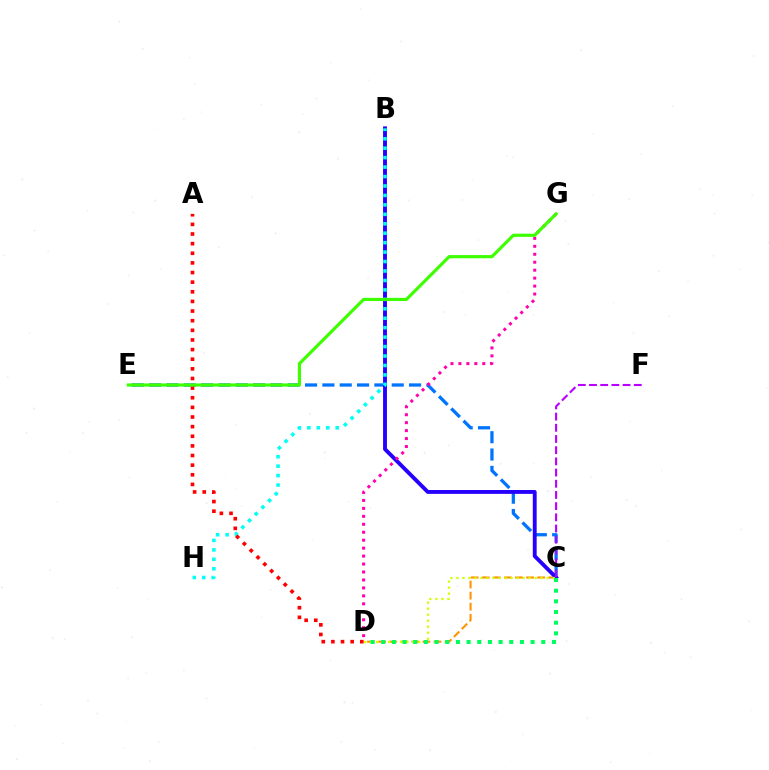{('C', 'E'): [{'color': '#0074ff', 'line_style': 'dashed', 'thickness': 2.36}], ('C', 'D'): [{'color': '#ff9400', 'line_style': 'dashed', 'thickness': 1.51}, {'color': '#d1ff00', 'line_style': 'dotted', 'thickness': 1.63}, {'color': '#00ff5c', 'line_style': 'dotted', 'thickness': 2.9}], ('B', 'C'): [{'color': '#2500ff', 'line_style': 'solid', 'thickness': 2.79}], ('B', 'H'): [{'color': '#00fff6', 'line_style': 'dotted', 'thickness': 2.57}], ('D', 'G'): [{'color': '#ff00ac', 'line_style': 'dotted', 'thickness': 2.16}], ('A', 'D'): [{'color': '#ff0000', 'line_style': 'dotted', 'thickness': 2.62}], ('C', 'F'): [{'color': '#b900ff', 'line_style': 'dashed', 'thickness': 1.52}], ('E', 'G'): [{'color': '#3dff00', 'line_style': 'solid', 'thickness': 2.28}]}